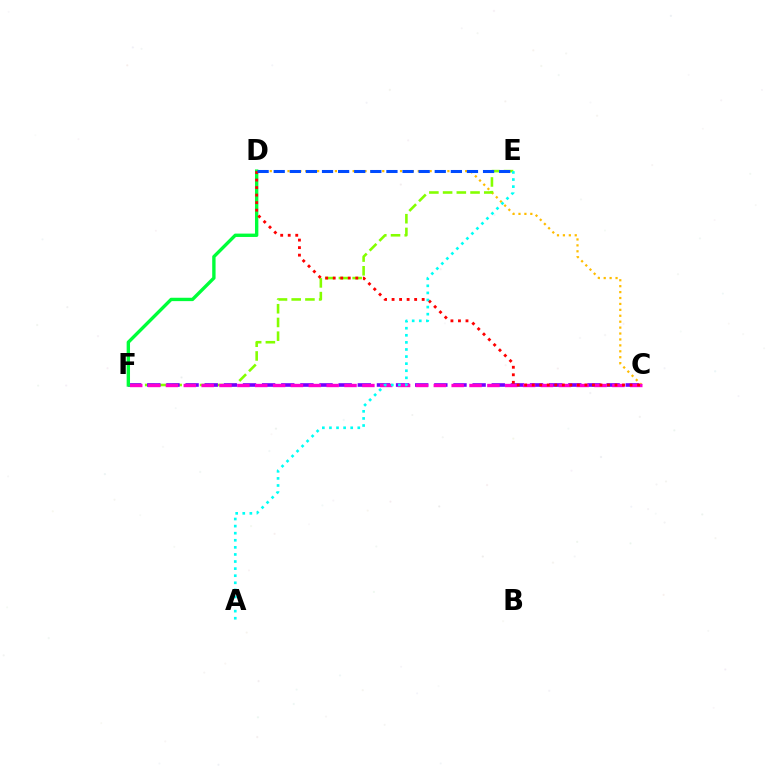{('C', 'D'): [{'color': '#ffbd00', 'line_style': 'dotted', 'thickness': 1.61}, {'color': '#ff0000', 'line_style': 'dotted', 'thickness': 2.04}], ('E', 'F'): [{'color': '#84ff00', 'line_style': 'dashed', 'thickness': 1.86}], ('C', 'F'): [{'color': '#7200ff', 'line_style': 'dashed', 'thickness': 2.6}, {'color': '#ff00cf', 'line_style': 'dashed', 'thickness': 2.43}], ('D', 'F'): [{'color': '#00ff39', 'line_style': 'solid', 'thickness': 2.42}], ('A', 'E'): [{'color': '#00fff6', 'line_style': 'dotted', 'thickness': 1.93}], ('D', 'E'): [{'color': '#004bff', 'line_style': 'dashed', 'thickness': 2.19}]}